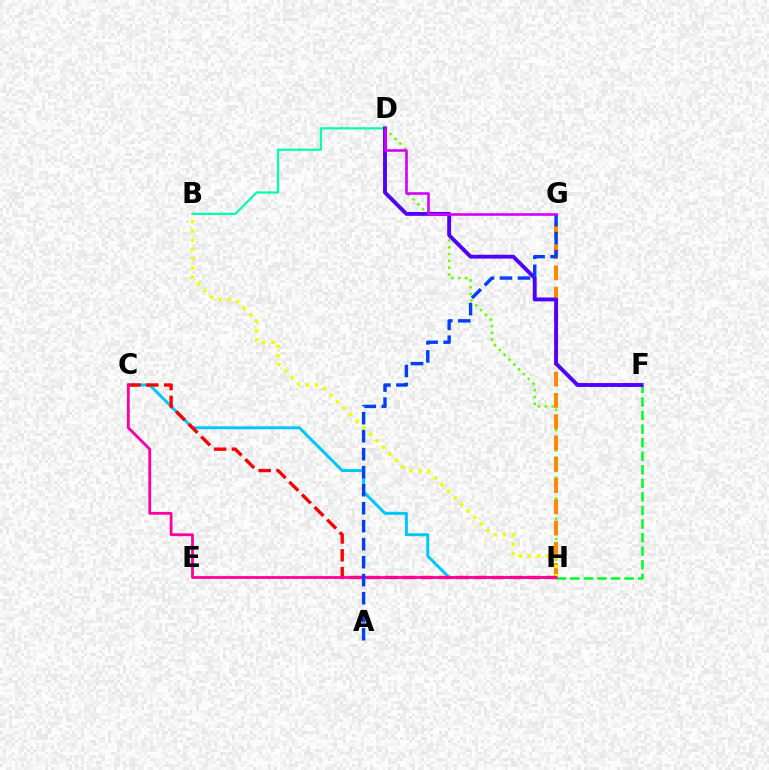{('D', 'H'): [{'color': '#66ff00', 'line_style': 'dotted', 'thickness': 1.85}], ('C', 'H'): [{'color': '#00c7ff', 'line_style': 'solid', 'thickness': 2.14}, {'color': '#ff0000', 'line_style': 'dashed', 'thickness': 2.42}, {'color': '#ff00a0', 'line_style': 'solid', 'thickness': 2.01}], ('B', 'D'): [{'color': '#00ffaf', 'line_style': 'solid', 'thickness': 1.59}], ('G', 'H'): [{'color': '#ff8800', 'line_style': 'dashed', 'thickness': 2.89}], ('F', 'H'): [{'color': '#00ff27', 'line_style': 'dashed', 'thickness': 1.84}], ('B', 'H'): [{'color': '#eeff00', 'line_style': 'dotted', 'thickness': 2.51}], ('D', 'F'): [{'color': '#4f00ff', 'line_style': 'solid', 'thickness': 2.79}], ('A', 'G'): [{'color': '#003fff', 'line_style': 'dashed', 'thickness': 2.45}], ('D', 'G'): [{'color': '#d600ff', 'line_style': 'solid', 'thickness': 1.88}]}